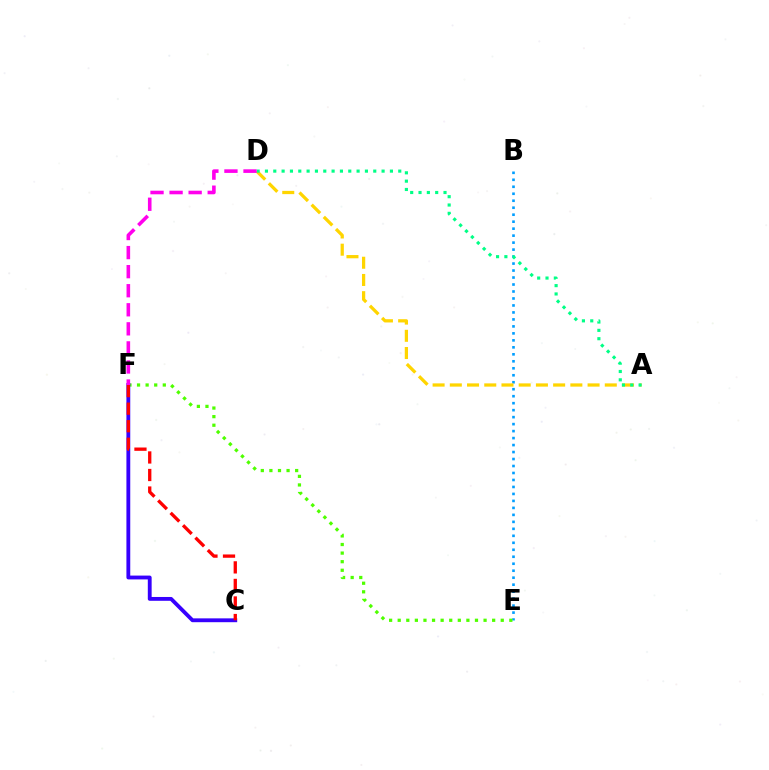{('B', 'E'): [{'color': '#009eff', 'line_style': 'dotted', 'thickness': 1.9}], ('A', 'D'): [{'color': '#ffd500', 'line_style': 'dashed', 'thickness': 2.34}, {'color': '#00ff86', 'line_style': 'dotted', 'thickness': 2.26}], ('E', 'F'): [{'color': '#4fff00', 'line_style': 'dotted', 'thickness': 2.33}], ('C', 'F'): [{'color': '#3700ff', 'line_style': 'solid', 'thickness': 2.76}, {'color': '#ff0000', 'line_style': 'dashed', 'thickness': 2.38}], ('D', 'F'): [{'color': '#ff00ed', 'line_style': 'dashed', 'thickness': 2.59}]}